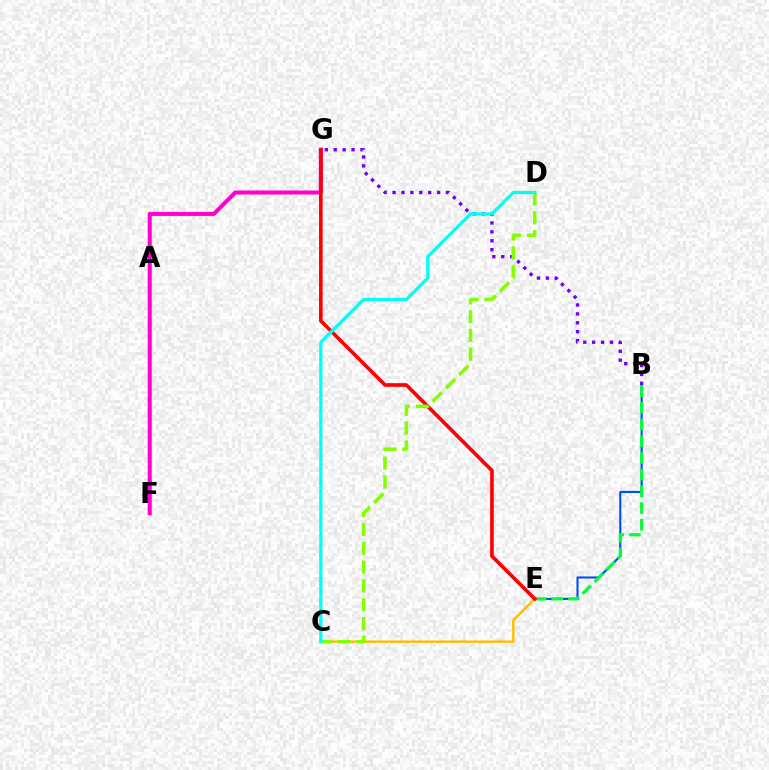{('C', 'E'): [{'color': '#ffbd00', 'line_style': 'solid', 'thickness': 1.75}], ('B', 'E'): [{'color': '#004bff', 'line_style': 'solid', 'thickness': 1.51}, {'color': '#00ff39', 'line_style': 'dashed', 'thickness': 2.27}], ('F', 'G'): [{'color': '#ff00cf', 'line_style': 'solid', 'thickness': 2.91}], ('B', 'G'): [{'color': '#7200ff', 'line_style': 'dotted', 'thickness': 2.42}], ('E', 'G'): [{'color': '#ff0000', 'line_style': 'solid', 'thickness': 2.62}], ('C', 'D'): [{'color': '#84ff00', 'line_style': 'dashed', 'thickness': 2.56}, {'color': '#00fff6', 'line_style': 'solid', 'thickness': 2.34}]}